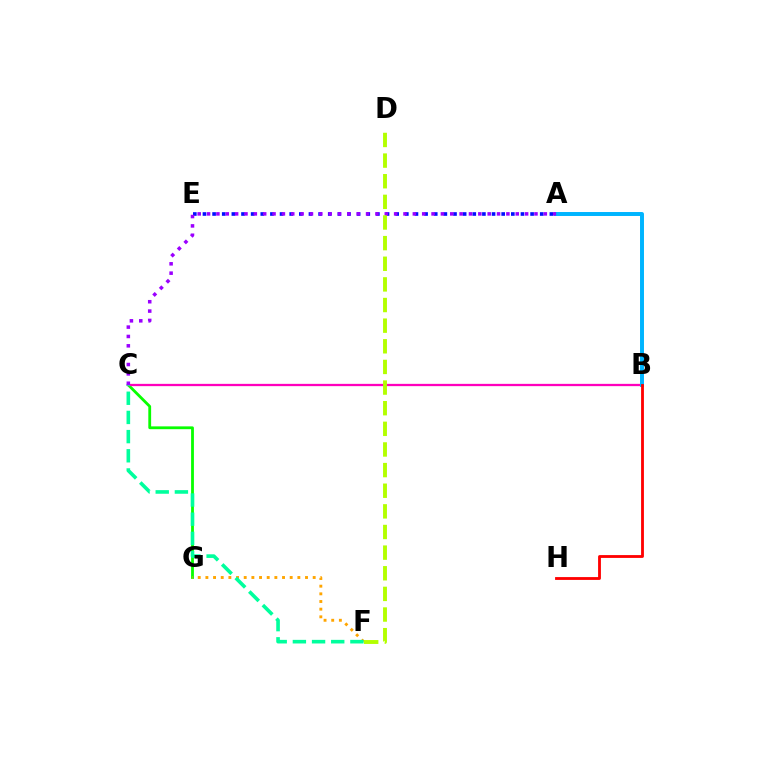{('C', 'G'): [{'color': '#08ff00', 'line_style': 'solid', 'thickness': 2.02}], ('B', 'C'): [{'color': '#ff00bd', 'line_style': 'solid', 'thickness': 1.64}], ('F', 'G'): [{'color': '#ffa500', 'line_style': 'dotted', 'thickness': 2.08}], ('A', 'B'): [{'color': '#00b5ff', 'line_style': 'solid', 'thickness': 2.85}], ('B', 'H'): [{'color': '#ff0000', 'line_style': 'solid', 'thickness': 2.04}], ('A', 'E'): [{'color': '#0010ff', 'line_style': 'dotted', 'thickness': 2.62}], ('C', 'F'): [{'color': '#00ff9d', 'line_style': 'dashed', 'thickness': 2.61}], ('A', 'C'): [{'color': '#9b00ff', 'line_style': 'dotted', 'thickness': 2.54}], ('D', 'F'): [{'color': '#b3ff00', 'line_style': 'dashed', 'thickness': 2.8}]}